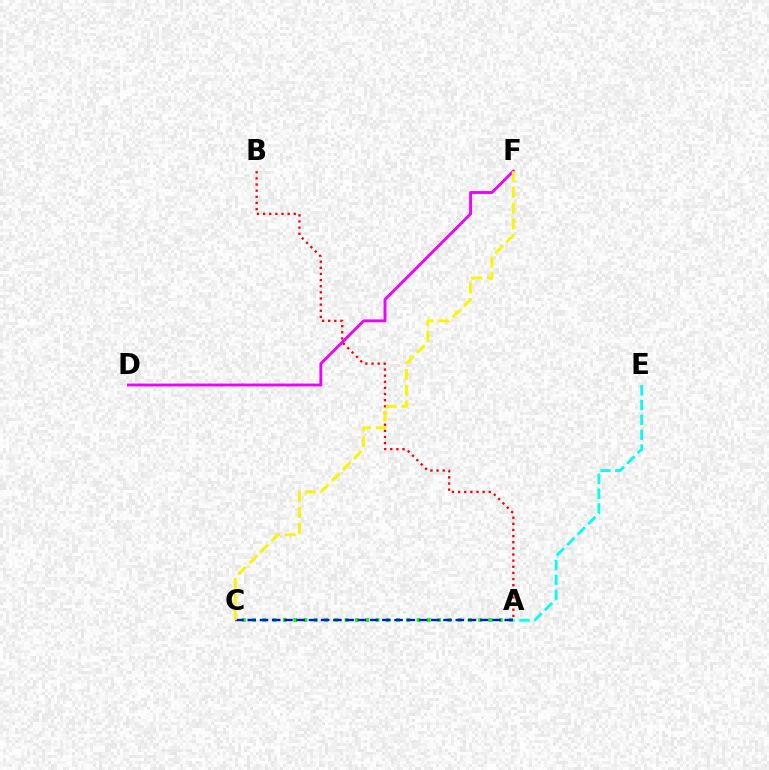{('A', 'B'): [{'color': '#ff0000', 'line_style': 'dotted', 'thickness': 1.67}], ('A', 'E'): [{'color': '#00fff6', 'line_style': 'dashed', 'thickness': 2.02}], ('A', 'C'): [{'color': '#08ff00', 'line_style': 'dotted', 'thickness': 2.79}, {'color': '#0010ff', 'line_style': 'dashed', 'thickness': 1.66}], ('D', 'F'): [{'color': '#ee00ff', 'line_style': 'solid', 'thickness': 2.06}], ('C', 'F'): [{'color': '#fcf500', 'line_style': 'dashed', 'thickness': 2.13}]}